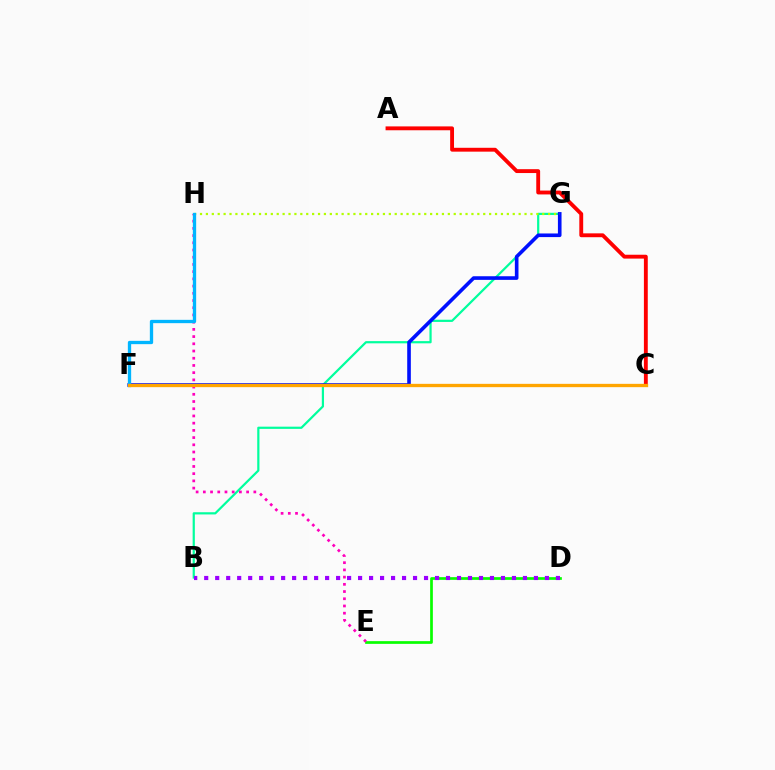{('A', 'C'): [{'color': '#ff0000', 'line_style': 'solid', 'thickness': 2.78}], ('B', 'G'): [{'color': '#00ff9d', 'line_style': 'solid', 'thickness': 1.59}], ('F', 'G'): [{'color': '#0010ff', 'line_style': 'solid', 'thickness': 2.61}], ('G', 'H'): [{'color': '#b3ff00', 'line_style': 'dotted', 'thickness': 1.6}], ('D', 'E'): [{'color': '#08ff00', 'line_style': 'solid', 'thickness': 1.95}], ('E', 'H'): [{'color': '#ff00bd', 'line_style': 'dotted', 'thickness': 1.96}], ('B', 'D'): [{'color': '#9b00ff', 'line_style': 'dotted', 'thickness': 2.99}], ('F', 'H'): [{'color': '#00b5ff', 'line_style': 'solid', 'thickness': 2.39}], ('C', 'F'): [{'color': '#ffa500', 'line_style': 'solid', 'thickness': 2.39}]}